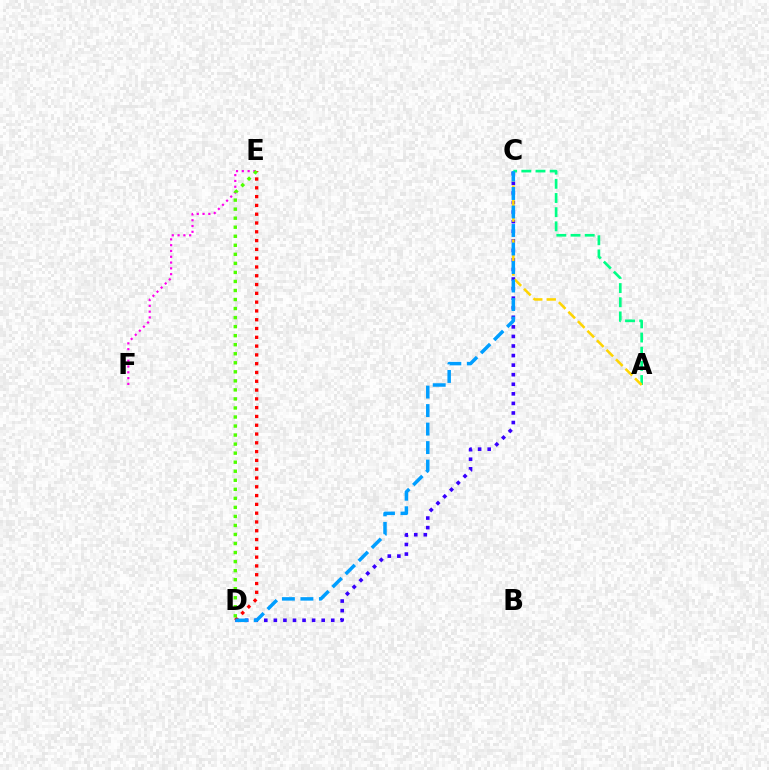{('A', 'C'): [{'color': '#00ff86', 'line_style': 'dashed', 'thickness': 1.93}, {'color': '#ffd500', 'line_style': 'dashed', 'thickness': 1.83}], ('C', 'D'): [{'color': '#3700ff', 'line_style': 'dotted', 'thickness': 2.6}, {'color': '#009eff', 'line_style': 'dashed', 'thickness': 2.51}], ('E', 'F'): [{'color': '#ff00ed', 'line_style': 'dotted', 'thickness': 1.57}], ('D', 'E'): [{'color': '#ff0000', 'line_style': 'dotted', 'thickness': 2.39}, {'color': '#4fff00', 'line_style': 'dotted', 'thickness': 2.46}]}